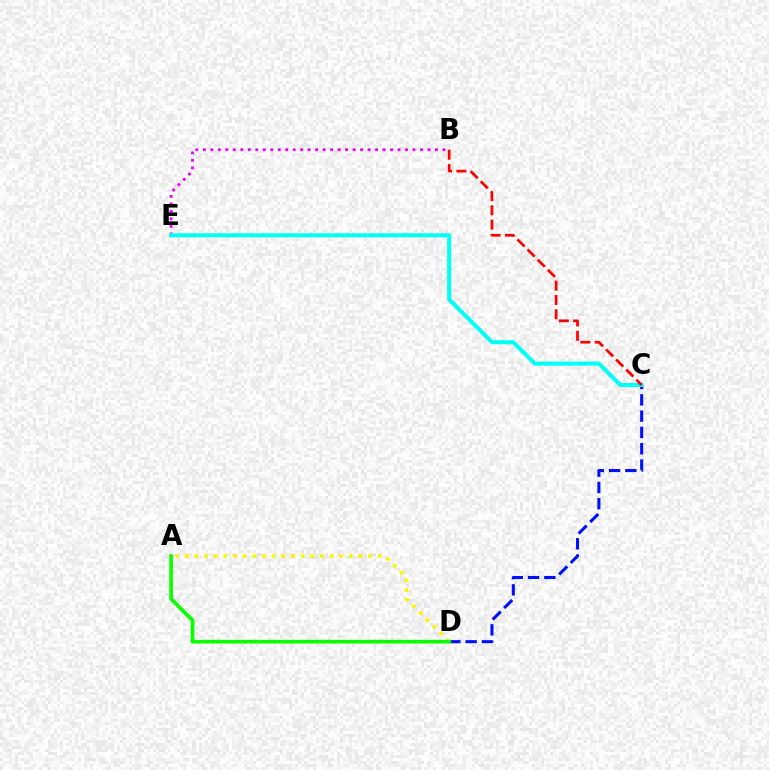{('C', 'D'): [{'color': '#0010ff', 'line_style': 'dashed', 'thickness': 2.21}], ('A', 'D'): [{'color': '#fcf500', 'line_style': 'dotted', 'thickness': 2.62}, {'color': '#08ff00', 'line_style': 'solid', 'thickness': 2.64}], ('B', 'E'): [{'color': '#ee00ff', 'line_style': 'dotted', 'thickness': 2.03}], ('C', 'E'): [{'color': '#00fff6', 'line_style': 'solid', 'thickness': 2.92}], ('B', 'C'): [{'color': '#ff0000', 'line_style': 'dashed', 'thickness': 1.94}]}